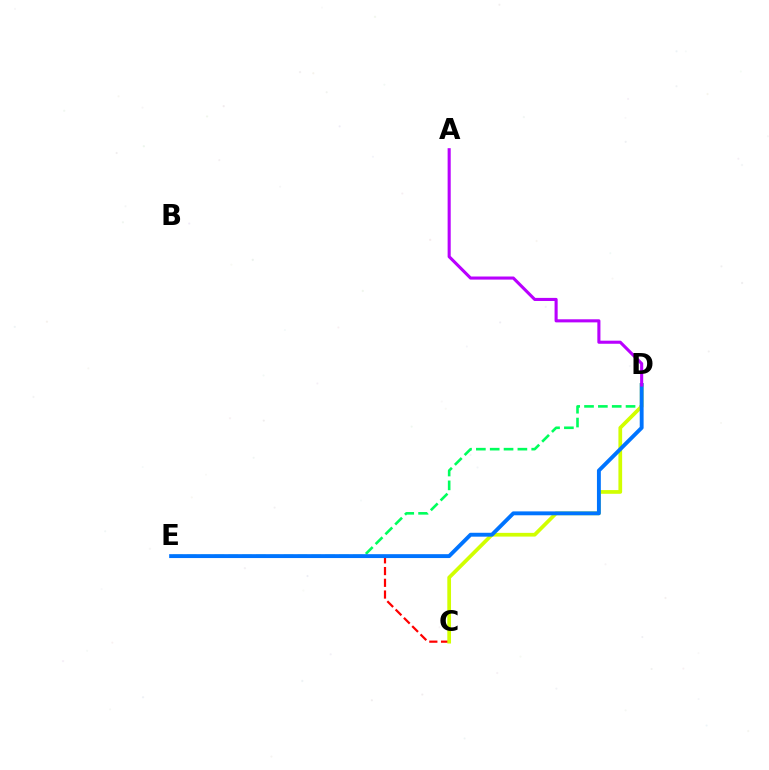{('C', 'E'): [{'color': '#ff0000', 'line_style': 'dashed', 'thickness': 1.59}], ('D', 'E'): [{'color': '#00ff5c', 'line_style': 'dashed', 'thickness': 1.88}, {'color': '#0074ff', 'line_style': 'solid', 'thickness': 2.8}], ('C', 'D'): [{'color': '#d1ff00', 'line_style': 'solid', 'thickness': 2.68}], ('A', 'D'): [{'color': '#b900ff', 'line_style': 'solid', 'thickness': 2.22}]}